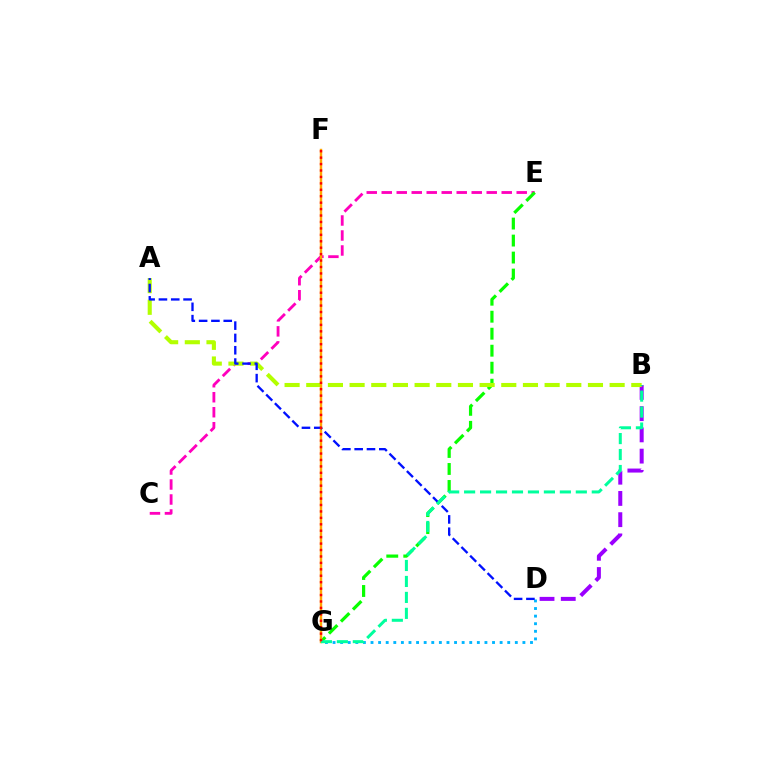{('D', 'G'): [{'color': '#00b5ff', 'line_style': 'dotted', 'thickness': 2.06}], ('C', 'E'): [{'color': '#ff00bd', 'line_style': 'dashed', 'thickness': 2.04}], ('B', 'D'): [{'color': '#9b00ff', 'line_style': 'dashed', 'thickness': 2.88}], ('E', 'G'): [{'color': '#08ff00', 'line_style': 'dashed', 'thickness': 2.31}], ('A', 'B'): [{'color': '#b3ff00', 'line_style': 'dashed', 'thickness': 2.94}], ('F', 'G'): [{'color': '#ffa500', 'line_style': 'solid', 'thickness': 1.74}, {'color': '#ff0000', 'line_style': 'dotted', 'thickness': 1.75}], ('A', 'D'): [{'color': '#0010ff', 'line_style': 'dashed', 'thickness': 1.67}], ('B', 'G'): [{'color': '#00ff9d', 'line_style': 'dashed', 'thickness': 2.17}]}